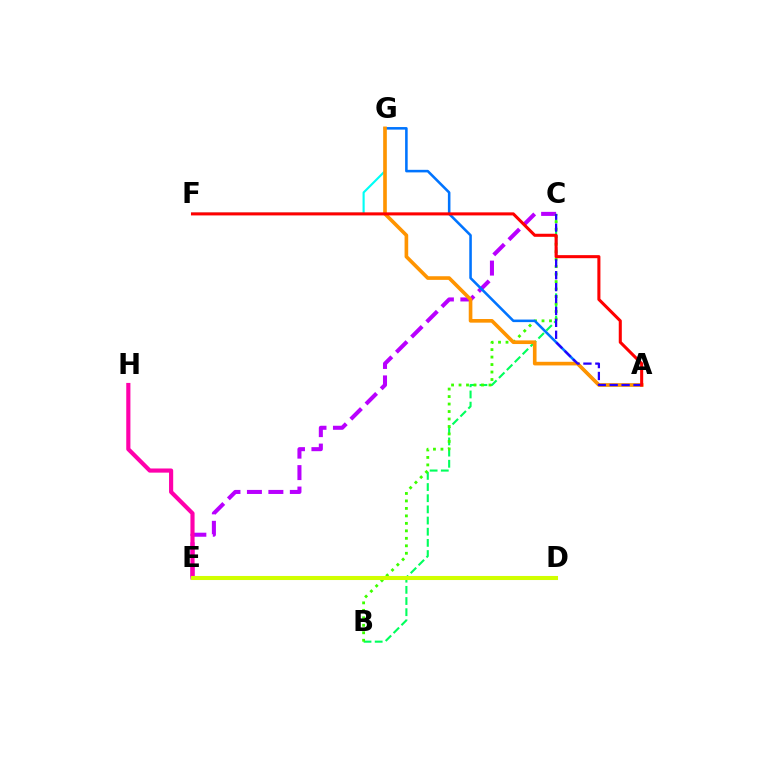{('B', 'C'): [{'color': '#00ff5c', 'line_style': 'dashed', 'thickness': 1.52}, {'color': '#3dff00', 'line_style': 'dotted', 'thickness': 2.03}], ('C', 'E'): [{'color': '#b900ff', 'line_style': 'dashed', 'thickness': 2.91}], ('F', 'G'): [{'color': '#00fff6', 'line_style': 'solid', 'thickness': 1.54}], ('E', 'H'): [{'color': '#ff00ac', 'line_style': 'solid', 'thickness': 2.99}], ('D', 'E'): [{'color': '#d1ff00', 'line_style': 'solid', 'thickness': 2.93}], ('A', 'G'): [{'color': '#0074ff', 'line_style': 'solid', 'thickness': 1.85}, {'color': '#ff9400', 'line_style': 'solid', 'thickness': 2.62}], ('A', 'C'): [{'color': '#2500ff', 'line_style': 'dashed', 'thickness': 1.62}], ('A', 'F'): [{'color': '#ff0000', 'line_style': 'solid', 'thickness': 2.2}]}